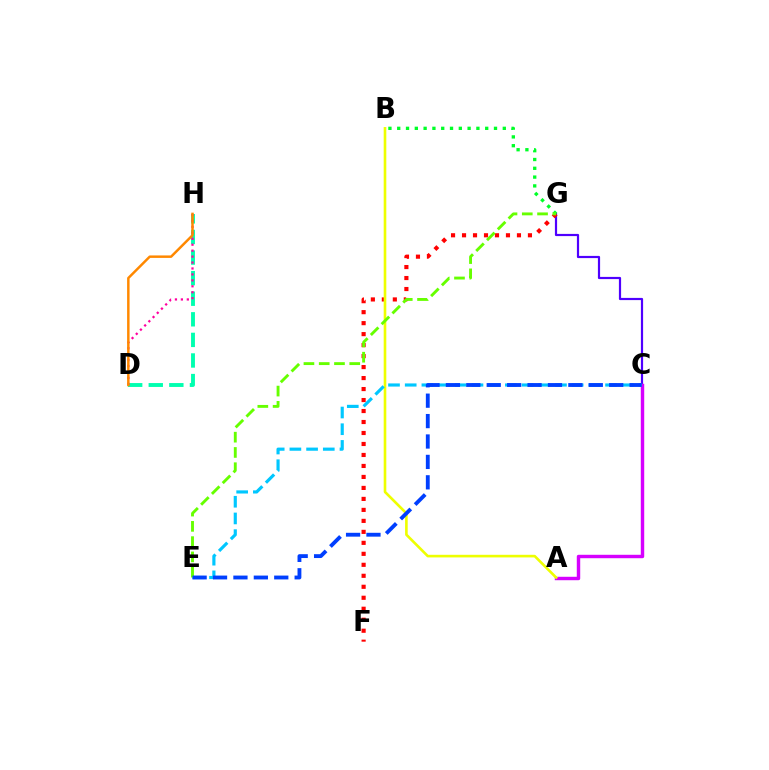{('C', 'G'): [{'color': '#4f00ff', 'line_style': 'solid', 'thickness': 1.58}], ('F', 'G'): [{'color': '#ff0000', 'line_style': 'dotted', 'thickness': 2.98}], ('A', 'C'): [{'color': '#d600ff', 'line_style': 'solid', 'thickness': 2.47}], ('D', 'H'): [{'color': '#00ffaf', 'line_style': 'dashed', 'thickness': 2.8}, {'color': '#ff00a0', 'line_style': 'dotted', 'thickness': 1.61}, {'color': '#ff8800', 'line_style': 'solid', 'thickness': 1.78}], ('A', 'B'): [{'color': '#eeff00', 'line_style': 'solid', 'thickness': 1.89}], ('B', 'G'): [{'color': '#00ff27', 'line_style': 'dotted', 'thickness': 2.39}], ('C', 'E'): [{'color': '#00c7ff', 'line_style': 'dashed', 'thickness': 2.27}, {'color': '#003fff', 'line_style': 'dashed', 'thickness': 2.77}], ('E', 'G'): [{'color': '#66ff00', 'line_style': 'dashed', 'thickness': 2.07}]}